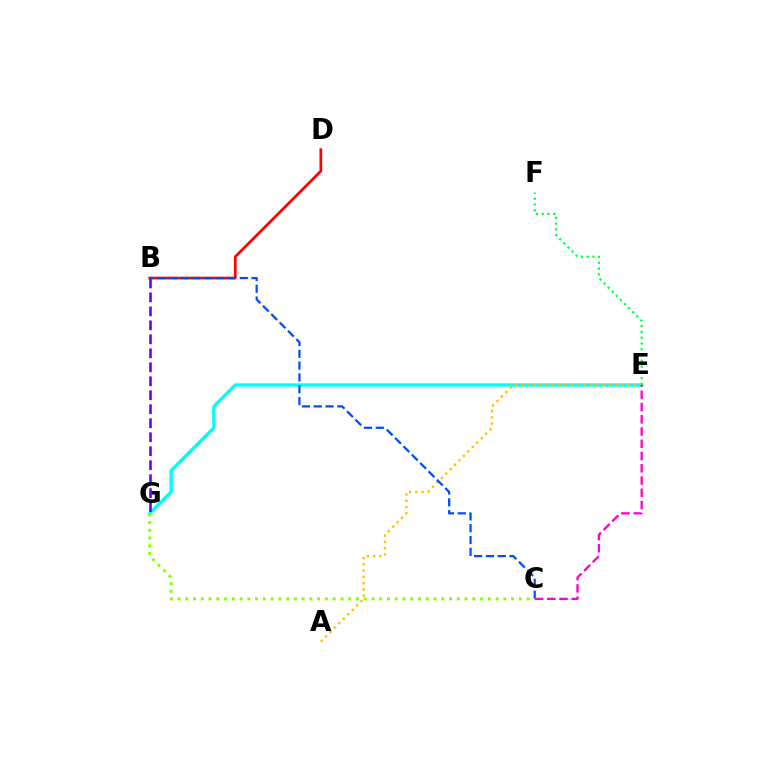{('E', 'G'): [{'color': '#00fff6', 'line_style': 'solid', 'thickness': 2.41}], ('A', 'E'): [{'color': '#ffbd00', 'line_style': 'dotted', 'thickness': 1.7}], ('B', 'D'): [{'color': '#ff0000', 'line_style': 'solid', 'thickness': 1.95}], ('B', 'G'): [{'color': '#7200ff', 'line_style': 'dashed', 'thickness': 1.9}], ('B', 'C'): [{'color': '#004bff', 'line_style': 'dashed', 'thickness': 1.61}], ('E', 'F'): [{'color': '#00ff39', 'line_style': 'dotted', 'thickness': 1.57}], ('C', 'G'): [{'color': '#84ff00', 'line_style': 'dotted', 'thickness': 2.11}], ('C', 'E'): [{'color': '#ff00cf', 'line_style': 'dashed', 'thickness': 1.66}]}